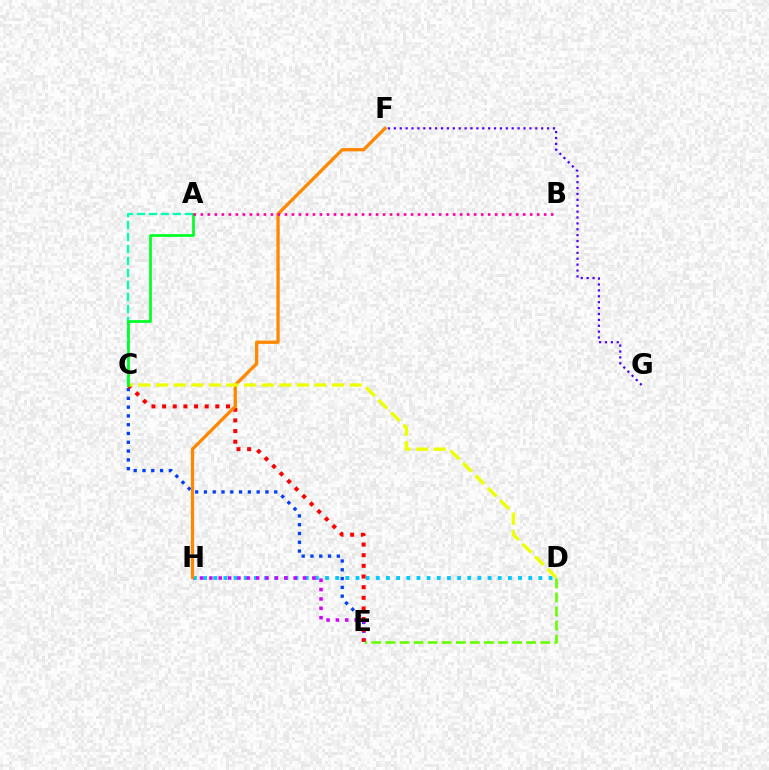{('D', 'H'): [{'color': '#00c7ff', 'line_style': 'dotted', 'thickness': 2.76}], ('C', 'E'): [{'color': '#003fff', 'line_style': 'dotted', 'thickness': 2.39}, {'color': '#ff0000', 'line_style': 'dotted', 'thickness': 2.89}], ('E', 'H'): [{'color': '#d600ff', 'line_style': 'dotted', 'thickness': 2.54}], ('A', 'C'): [{'color': '#00ffaf', 'line_style': 'dashed', 'thickness': 1.63}, {'color': '#00ff27', 'line_style': 'solid', 'thickness': 1.95}], ('D', 'E'): [{'color': '#66ff00', 'line_style': 'dashed', 'thickness': 1.91}], ('F', 'H'): [{'color': '#ff8800', 'line_style': 'solid', 'thickness': 2.36}], ('F', 'G'): [{'color': '#4f00ff', 'line_style': 'dotted', 'thickness': 1.6}], ('C', 'D'): [{'color': '#eeff00', 'line_style': 'dashed', 'thickness': 2.39}], ('A', 'B'): [{'color': '#ff00a0', 'line_style': 'dotted', 'thickness': 1.9}]}